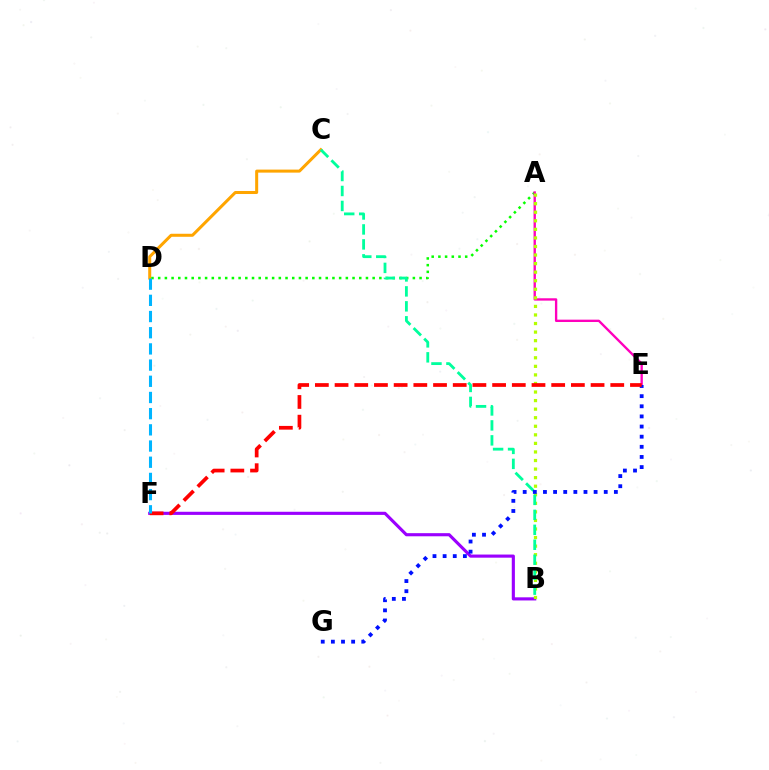{('B', 'F'): [{'color': '#9b00ff', 'line_style': 'solid', 'thickness': 2.25}], ('C', 'D'): [{'color': '#ffa500', 'line_style': 'solid', 'thickness': 2.18}], ('A', 'D'): [{'color': '#08ff00', 'line_style': 'dotted', 'thickness': 1.82}], ('A', 'E'): [{'color': '#ff00bd', 'line_style': 'solid', 'thickness': 1.69}], ('A', 'B'): [{'color': '#b3ff00', 'line_style': 'dotted', 'thickness': 2.33}], ('B', 'C'): [{'color': '#00ff9d', 'line_style': 'dashed', 'thickness': 2.03}], ('E', 'G'): [{'color': '#0010ff', 'line_style': 'dotted', 'thickness': 2.75}], ('E', 'F'): [{'color': '#ff0000', 'line_style': 'dashed', 'thickness': 2.68}], ('D', 'F'): [{'color': '#00b5ff', 'line_style': 'dashed', 'thickness': 2.2}]}